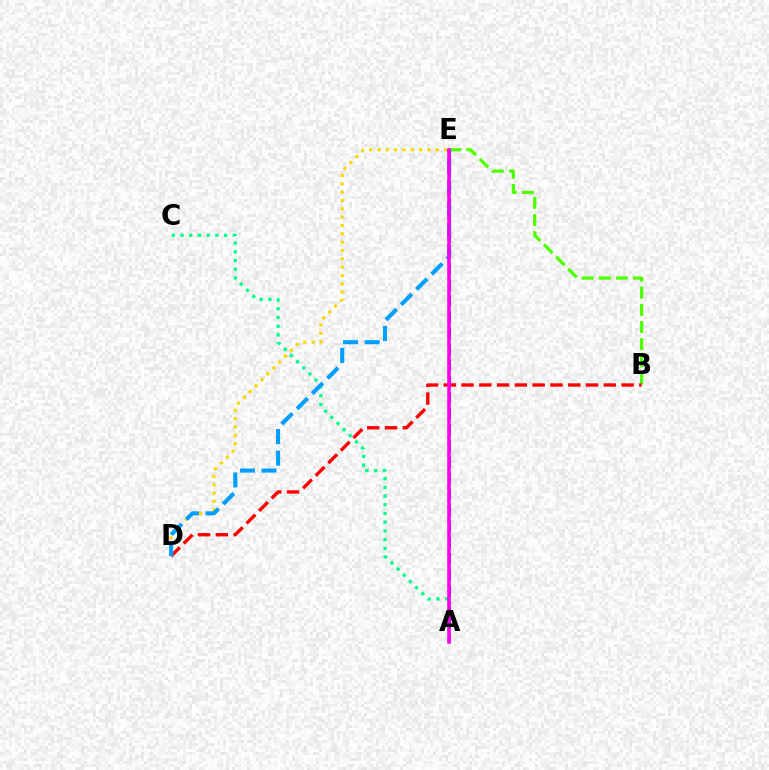{('B', 'E'): [{'color': '#4fff00', 'line_style': 'dashed', 'thickness': 2.33}], ('B', 'D'): [{'color': '#ff0000', 'line_style': 'dashed', 'thickness': 2.42}], ('A', 'E'): [{'color': '#3700ff', 'line_style': 'dashed', 'thickness': 2.19}, {'color': '#ff00ed', 'line_style': 'solid', 'thickness': 2.56}], ('A', 'C'): [{'color': '#00ff86', 'line_style': 'dotted', 'thickness': 2.37}], ('D', 'E'): [{'color': '#ffd500', 'line_style': 'dotted', 'thickness': 2.26}, {'color': '#009eff', 'line_style': 'dashed', 'thickness': 2.93}]}